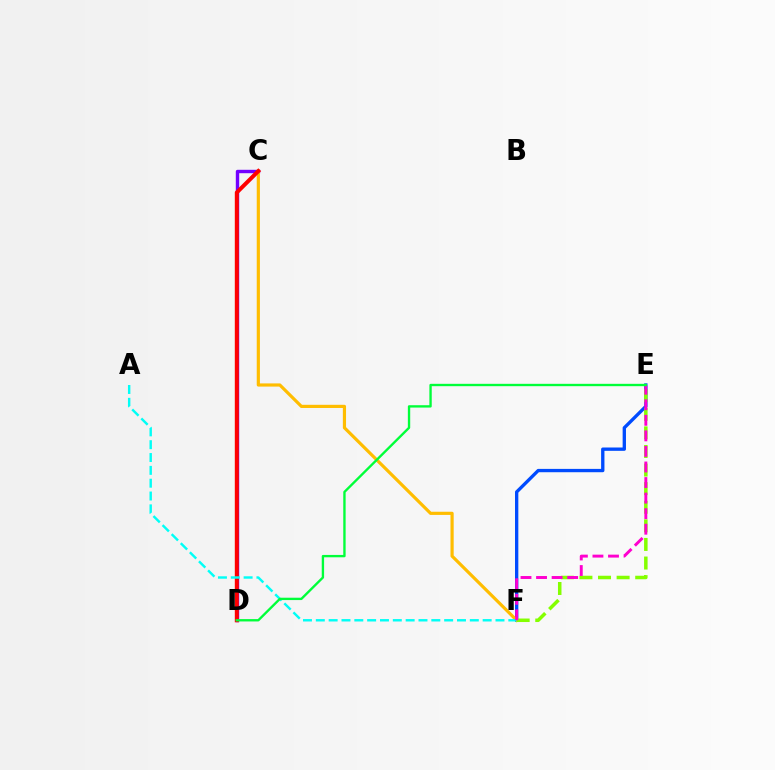{('C', 'D'): [{'color': '#7200ff', 'line_style': 'solid', 'thickness': 2.45}, {'color': '#ff0000', 'line_style': 'solid', 'thickness': 2.88}], ('E', 'F'): [{'color': '#004bff', 'line_style': 'solid', 'thickness': 2.4}, {'color': '#84ff00', 'line_style': 'dashed', 'thickness': 2.53}, {'color': '#ff00cf', 'line_style': 'dashed', 'thickness': 2.11}], ('C', 'F'): [{'color': '#ffbd00', 'line_style': 'solid', 'thickness': 2.29}], ('A', 'F'): [{'color': '#00fff6', 'line_style': 'dashed', 'thickness': 1.74}], ('D', 'E'): [{'color': '#00ff39', 'line_style': 'solid', 'thickness': 1.7}]}